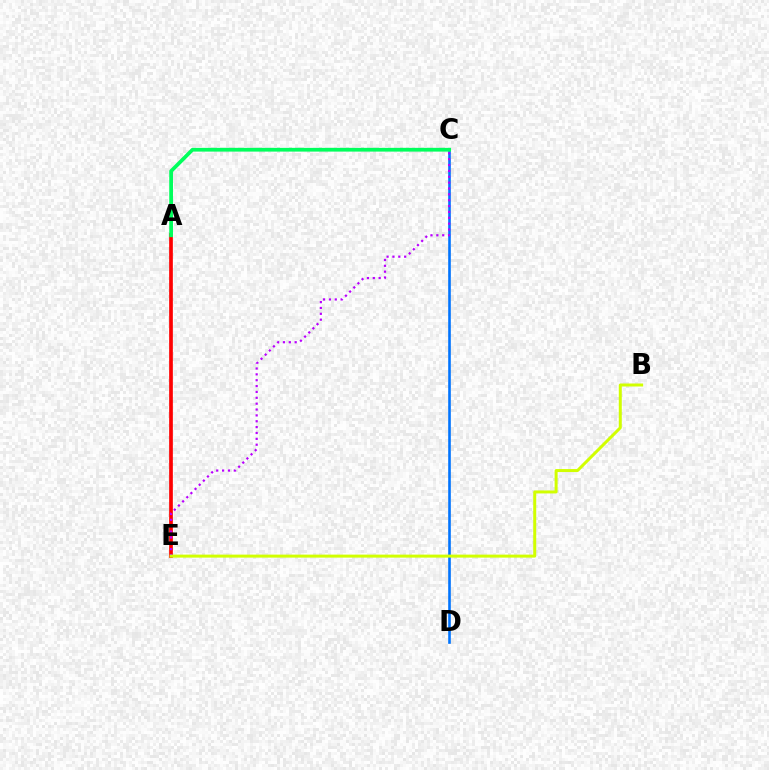{('C', 'D'): [{'color': '#0074ff', 'line_style': 'solid', 'thickness': 1.88}], ('A', 'E'): [{'color': '#ff0000', 'line_style': 'solid', 'thickness': 2.66}], ('C', 'E'): [{'color': '#b900ff', 'line_style': 'dotted', 'thickness': 1.59}], ('A', 'C'): [{'color': '#00ff5c', 'line_style': 'solid', 'thickness': 2.7}], ('B', 'E'): [{'color': '#d1ff00', 'line_style': 'solid', 'thickness': 2.16}]}